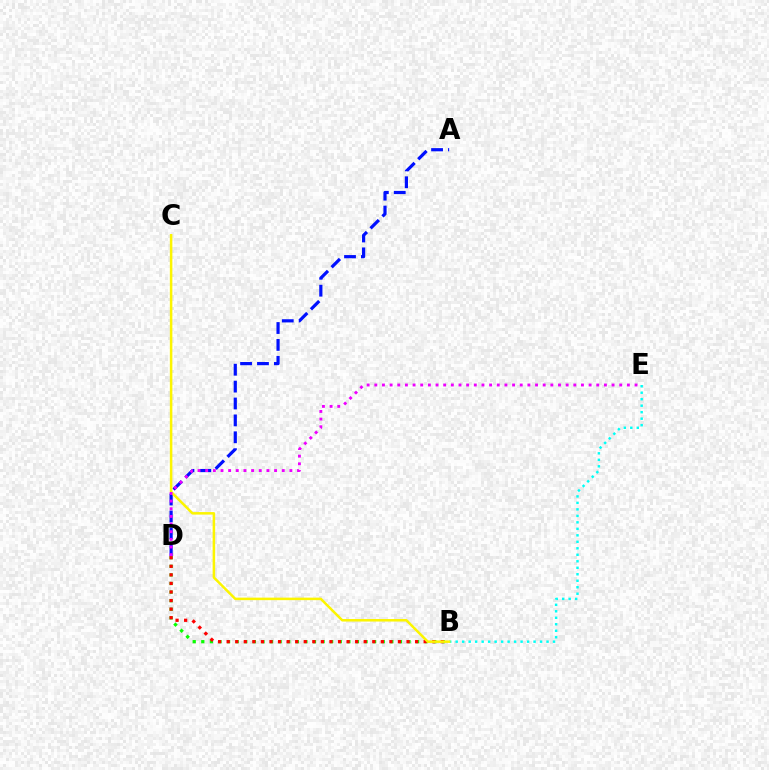{('B', 'D'): [{'color': '#08ff00', 'line_style': 'dotted', 'thickness': 2.33}, {'color': '#ff0000', 'line_style': 'dotted', 'thickness': 2.33}], ('A', 'D'): [{'color': '#0010ff', 'line_style': 'dashed', 'thickness': 2.29}], ('B', 'E'): [{'color': '#00fff6', 'line_style': 'dotted', 'thickness': 1.76}], ('B', 'C'): [{'color': '#fcf500', 'line_style': 'solid', 'thickness': 1.81}], ('D', 'E'): [{'color': '#ee00ff', 'line_style': 'dotted', 'thickness': 2.08}]}